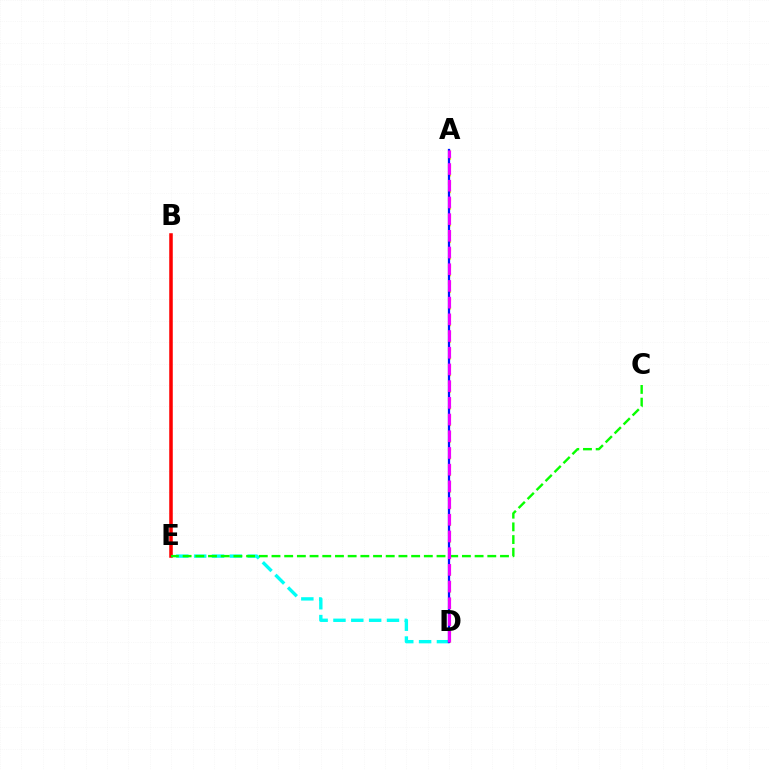{('A', 'D'): [{'color': '#fcf500', 'line_style': 'dotted', 'thickness': 2.26}, {'color': '#0010ff', 'line_style': 'solid', 'thickness': 1.64}, {'color': '#ee00ff', 'line_style': 'dashed', 'thickness': 2.27}], ('D', 'E'): [{'color': '#00fff6', 'line_style': 'dashed', 'thickness': 2.42}], ('B', 'E'): [{'color': '#ff0000', 'line_style': 'solid', 'thickness': 2.54}], ('C', 'E'): [{'color': '#08ff00', 'line_style': 'dashed', 'thickness': 1.72}]}